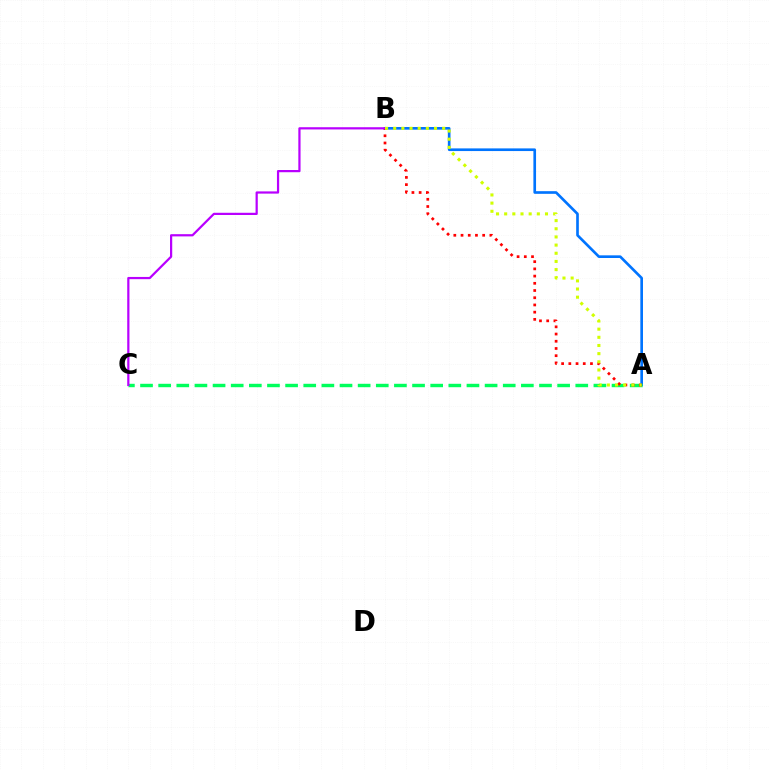{('A', 'B'): [{'color': '#0074ff', 'line_style': 'solid', 'thickness': 1.92}, {'color': '#ff0000', 'line_style': 'dotted', 'thickness': 1.96}, {'color': '#d1ff00', 'line_style': 'dotted', 'thickness': 2.22}], ('A', 'C'): [{'color': '#00ff5c', 'line_style': 'dashed', 'thickness': 2.46}], ('B', 'C'): [{'color': '#b900ff', 'line_style': 'solid', 'thickness': 1.6}]}